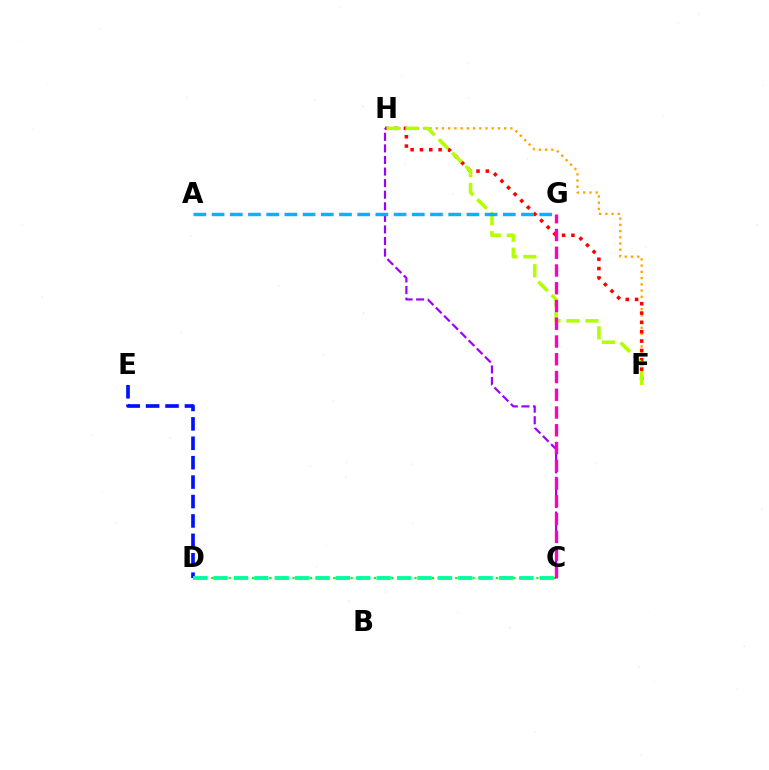{('F', 'H'): [{'color': '#ffa500', 'line_style': 'dotted', 'thickness': 1.69}, {'color': '#ff0000', 'line_style': 'dotted', 'thickness': 2.54}, {'color': '#b3ff00', 'line_style': 'dashed', 'thickness': 2.57}], ('C', 'H'): [{'color': '#9b00ff', 'line_style': 'dashed', 'thickness': 1.57}], ('C', 'D'): [{'color': '#08ff00', 'line_style': 'dotted', 'thickness': 1.58}, {'color': '#00ff9d', 'line_style': 'dashed', 'thickness': 2.77}], ('D', 'E'): [{'color': '#0010ff', 'line_style': 'dashed', 'thickness': 2.64}], ('A', 'G'): [{'color': '#00b5ff', 'line_style': 'dashed', 'thickness': 2.47}], ('C', 'G'): [{'color': '#ff00bd', 'line_style': 'dashed', 'thickness': 2.41}]}